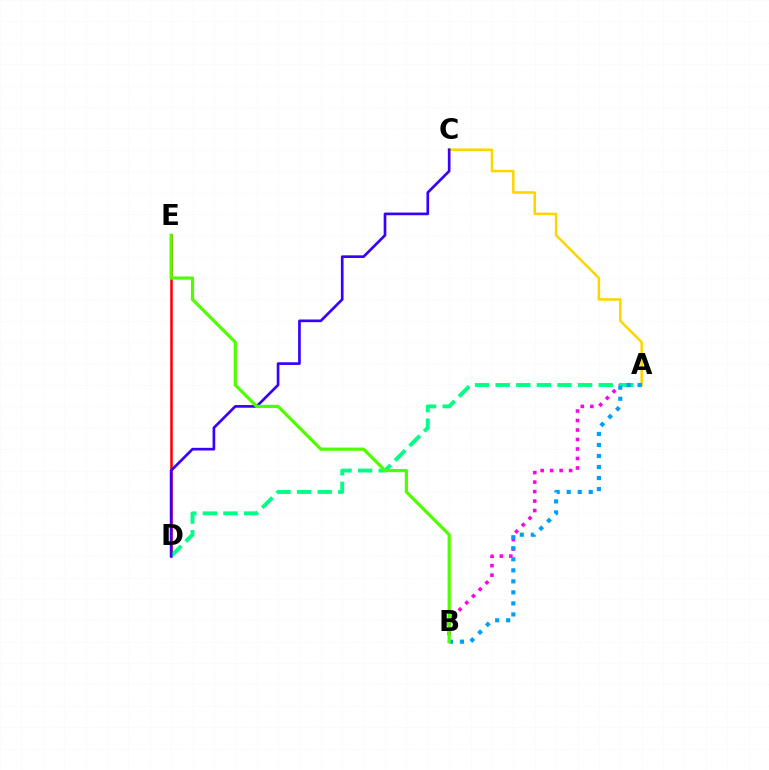{('A', 'C'): [{'color': '#ffd500', 'line_style': 'solid', 'thickness': 1.83}], ('D', 'E'): [{'color': '#ff0000', 'line_style': 'solid', 'thickness': 1.83}], ('A', 'B'): [{'color': '#ff00ed', 'line_style': 'dotted', 'thickness': 2.58}, {'color': '#009eff', 'line_style': 'dotted', 'thickness': 2.99}], ('A', 'D'): [{'color': '#00ff86', 'line_style': 'dashed', 'thickness': 2.8}], ('C', 'D'): [{'color': '#3700ff', 'line_style': 'solid', 'thickness': 1.92}], ('B', 'E'): [{'color': '#4fff00', 'line_style': 'solid', 'thickness': 2.31}]}